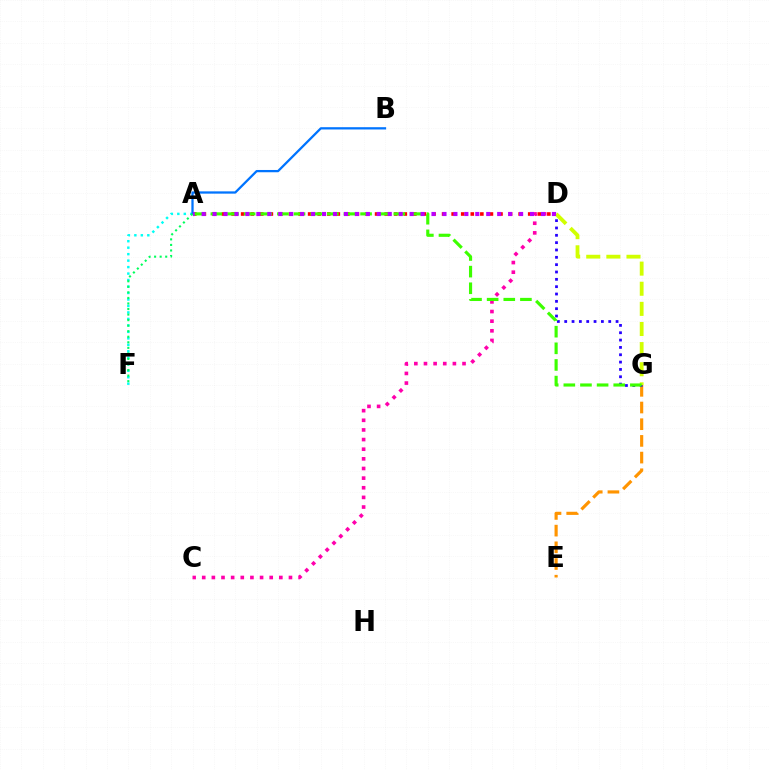{('E', 'G'): [{'color': '#ff9400', 'line_style': 'dashed', 'thickness': 2.27}], ('C', 'D'): [{'color': '#ff00ac', 'line_style': 'dotted', 'thickness': 2.62}], ('A', 'F'): [{'color': '#00fff6', 'line_style': 'dotted', 'thickness': 1.76}, {'color': '#00ff5c', 'line_style': 'dotted', 'thickness': 1.51}], ('D', 'G'): [{'color': '#2500ff', 'line_style': 'dotted', 'thickness': 1.99}, {'color': '#d1ff00', 'line_style': 'dashed', 'thickness': 2.73}], ('A', 'B'): [{'color': '#0074ff', 'line_style': 'solid', 'thickness': 1.63}], ('A', 'D'): [{'color': '#ff0000', 'line_style': 'dotted', 'thickness': 2.6}, {'color': '#b900ff', 'line_style': 'dotted', 'thickness': 2.97}], ('A', 'G'): [{'color': '#3dff00', 'line_style': 'dashed', 'thickness': 2.26}]}